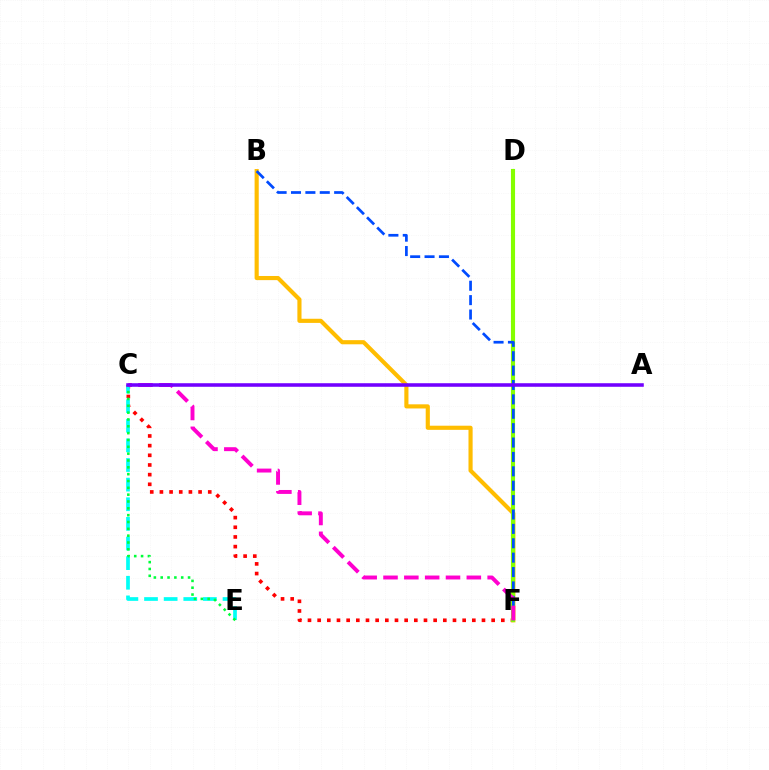{('C', 'F'): [{'color': '#ff0000', 'line_style': 'dotted', 'thickness': 2.63}, {'color': '#ff00cf', 'line_style': 'dashed', 'thickness': 2.83}], ('B', 'F'): [{'color': '#ffbd00', 'line_style': 'solid', 'thickness': 2.98}, {'color': '#004bff', 'line_style': 'dashed', 'thickness': 1.95}], ('D', 'F'): [{'color': '#84ff00', 'line_style': 'solid', 'thickness': 2.97}], ('C', 'E'): [{'color': '#00fff6', 'line_style': 'dashed', 'thickness': 2.67}, {'color': '#00ff39', 'line_style': 'dotted', 'thickness': 1.86}], ('A', 'C'): [{'color': '#7200ff', 'line_style': 'solid', 'thickness': 2.56}]}